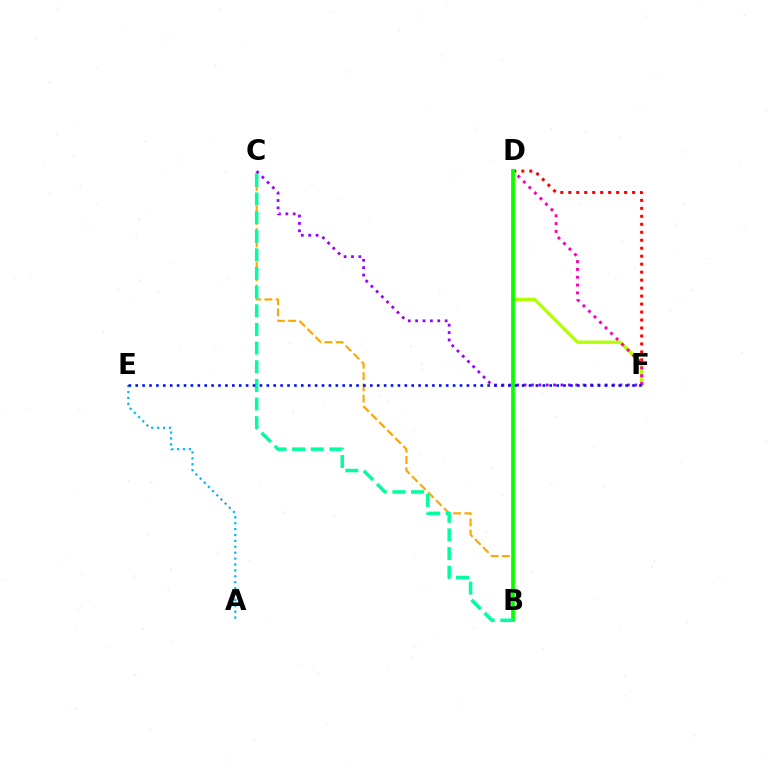{('B', 'C'): [{'color': '#ffa500', 'line_style': 'dashed', 'thickness': 1.53}, {'color': '#00ff9d', 'line_style': 'dashed', 'thickness': 2.53}], ('C', 'F'): [{'color': '#9b00ff', 'line_style': 'dotted', 'thickness': 2.0}], ('D', 'F'): [{'color': '#ff0000', 'line_style': 'dotted', 'thickness': 2.17}, {'color': '#b3ff00', 'line_style': 'solid', 'thickness': 2.4}, {'color': '#ff00bd', 'line_style': 'dotted', 'thickness': 2.12}], ('A', 'E'): [{'color': '#00b5ff', 'line_style': 'dotted', 'thickness': 1.6}], ('B', 'D'): [{'color': '#08ff00', 'line_style': 'solid', 'thickness': 2.68}], ('E', 'F'): [{'color': '#0010ff', 'line_style': 'dotted', 'thickness': 1.87}]}